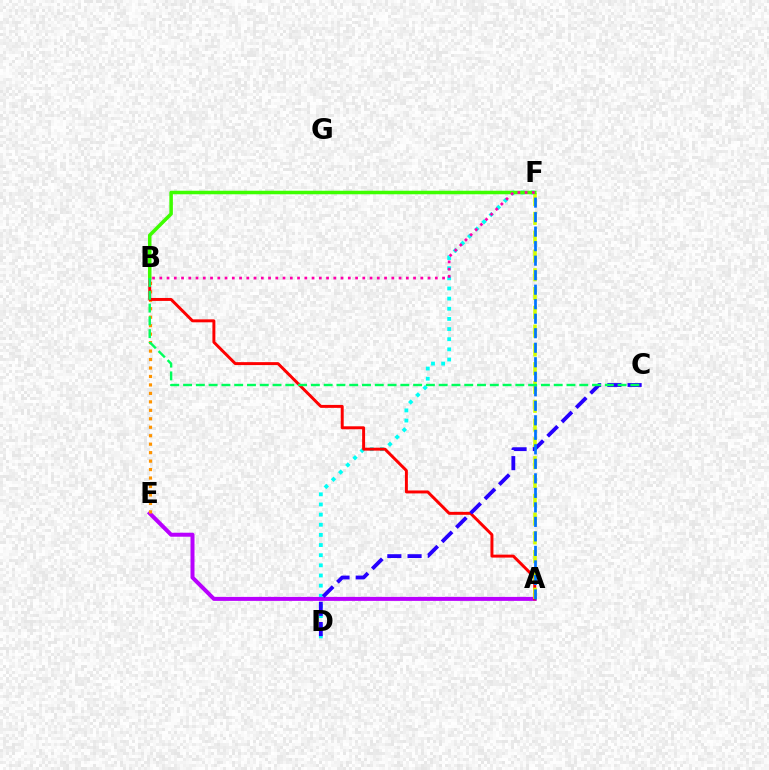{('D', 'F'): [{'color': '#00fff6', 'line_style': 'dotted', 'thickness': 2.76}], ('A', 'E'): [{'color': '#b900ff', 'line_style': 'solid', 'thickness': 2.87}], ('B', 'E'): [{'color': '#ff9400', 'line_style': 'dotted', 'thickness': 2.3}], ('A', 'B'): [{'color': '#ff0000', 'line_style': 'solid', 'thickness': 2.13}], ('A', 'F'): [{'color': '#d1ff00', 'line_style': 'dashed', 'thickness': 2.55}, {'color': '#0074ff', 'line_style': 'dashed', 'thickness': 1.97}], ('C', 'D'): [{'color': '#2500ff', 'line_style': 'dashed', 'thickness': 2.75}], ('B', 'F'): [{'color': '#3dff00', 'line_style': 'solid', 'thickness': 2.55}, {'color': '#ff00ac', 'line_style': 'dotted', 'thickness': 1.97}], ('B', 'C'): [{'color': '#00ff5c', 'line_style': 'dashed', 'thickness': 1.74}]}